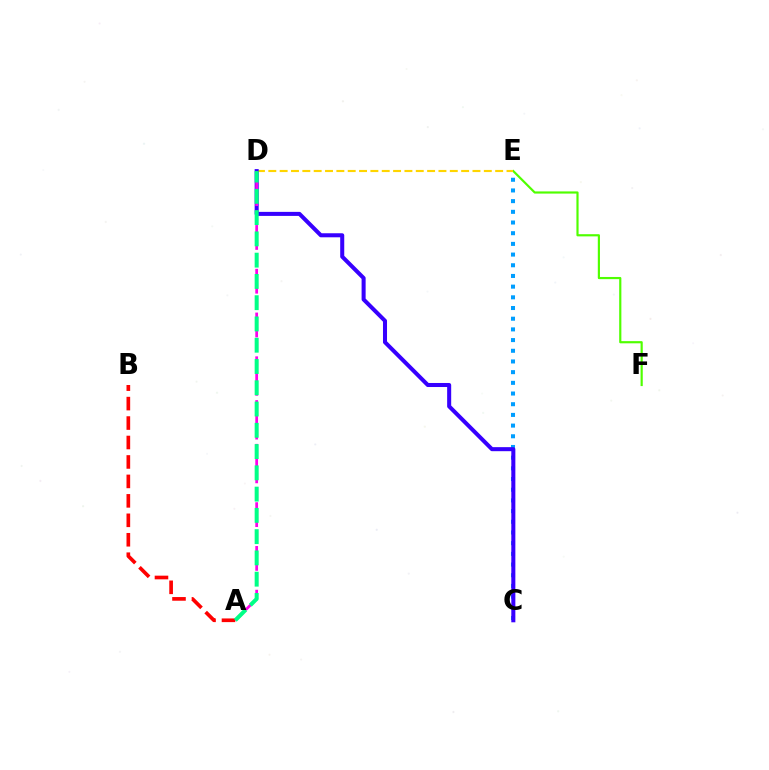{('C', 'E'): [{'color': '#009eff', 'line_style': 'dotted', 'thickness': 2.9}], ('E', 'F'): [{'color': '#4fff00', 'line_style': 'solid', 'thickness': 1.57}], ('D', 'E'): [{'color': '#ffd500', 'line_style': 'dashed', 'thickness': 1.54}], ('C', 'D'): [{'color': '#3700ff', 'line_style': 'solid', 'thickness': 2.91}], ('A', 'D'): [{'color': '#ff00ed', 'line_style': 'dashed', 'thickness': 1.98}, {'color': '#00ff86', 'line_style': 'dashed', 'thickness': 2.89}], ('A', 'B'): [{'color': '#ff0000', 'line_style': 'dashed', 'thickness': 2.64}]}